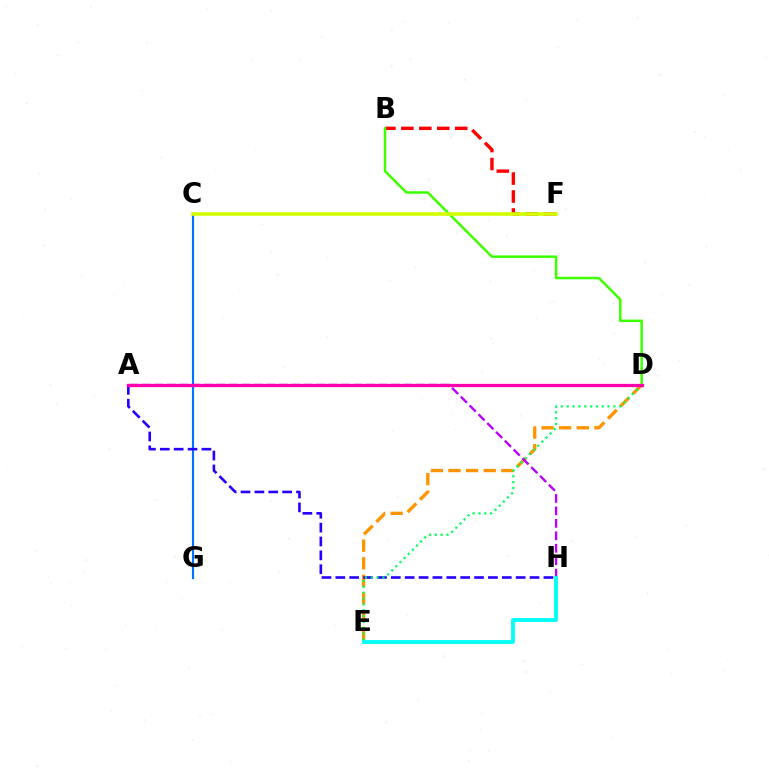{('D', 'E'): [{'color': '#ff9400', 'line_style': 'dashed', 'thickness': 2.39}, {'color': '#00ff5c', 'line_style': 'dotted', 'thickness': 1.59}], ('C', 'G'): [{'color': '#0074ff', 'line_style': 'solid', 'thickness': 1.55}], ('B', 'F'): [{'color': '#ff0000', 'line_style': 'dashed', 'thickness': 2.44}], ('A', 'H'): [{'color': '#2500ff', 'line_style': 'dashed', 'thickness': 1.88}, {'color': '#b900ff', 'line_style': 'dashed', 'thickness': 1.69}], ('B', 'D'): [{'color': '#3dff00', 'line_style': 'solid', 'thickness': 1.8}], ('C', 'F'): [{'color': '#d1ff00', 'line_style': 'solid', 'thickness': 2.58}], ('A', 'D'): [{'color': '#ff00ac', 'line_style': 'solid', 'thickness': 2.35}], ('E', 'H'): [{'color': '#00fff6', 'line_style': 'solid', 'thickness': 2.73}]}